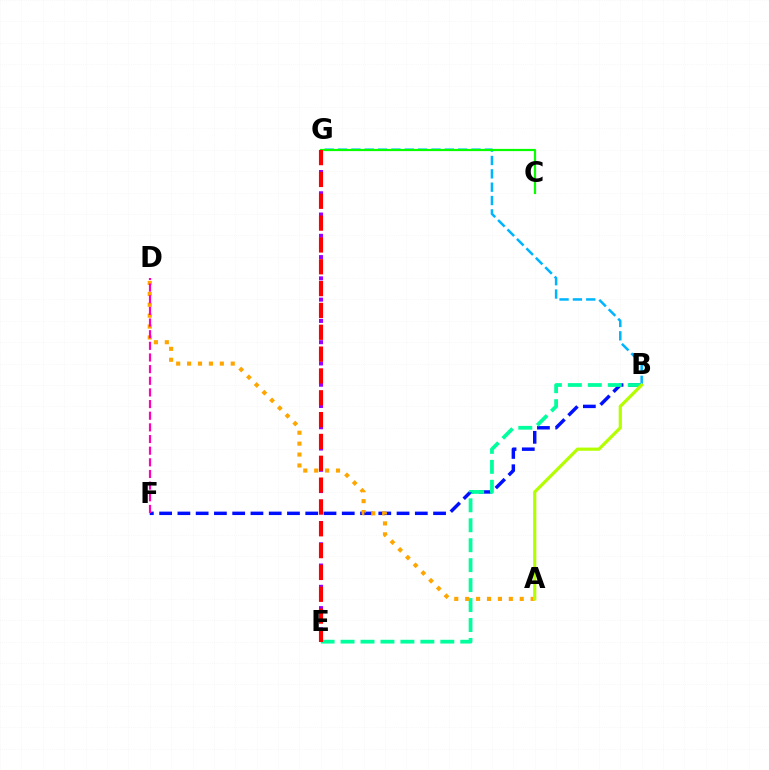{('B', 'F'): [{'color': '#0010ff', 'line_style': 'dashed', 'thickness': 2.48}], ('B', 'E'): [{'color': '#00ff9d', 'line_style': 'dashed', 'thickness': 2.71}], ('B', 'G'): [{'color': '#00b5ff', 'line_style': 'dashed', 'thickness': 1.81}], ('E', 'G'): [{'color': '#9b00ff', 'line_style': 'dotted', 'thickness': 2.89}, {'color': '#ff0000', 'line_style': 'dashed', 'thickness': 2.97}], ('C', 'G'): [{'color': '#08ff00', 'line_style': 'solid', 'thickness': 1.58}], ('A', 'D'): [{'color': '#ffa500', 'line_style': 'dotted', 'thickness': 2.97}], ('D', 'F'): [{'color': '#ff00bd', 'line_style': 'dashed', 'thickness': 1.58}], ('A', 'B'): [{'color': '#b3ff00', 'line_style': 'solid', 'thickness': 2.29}]}